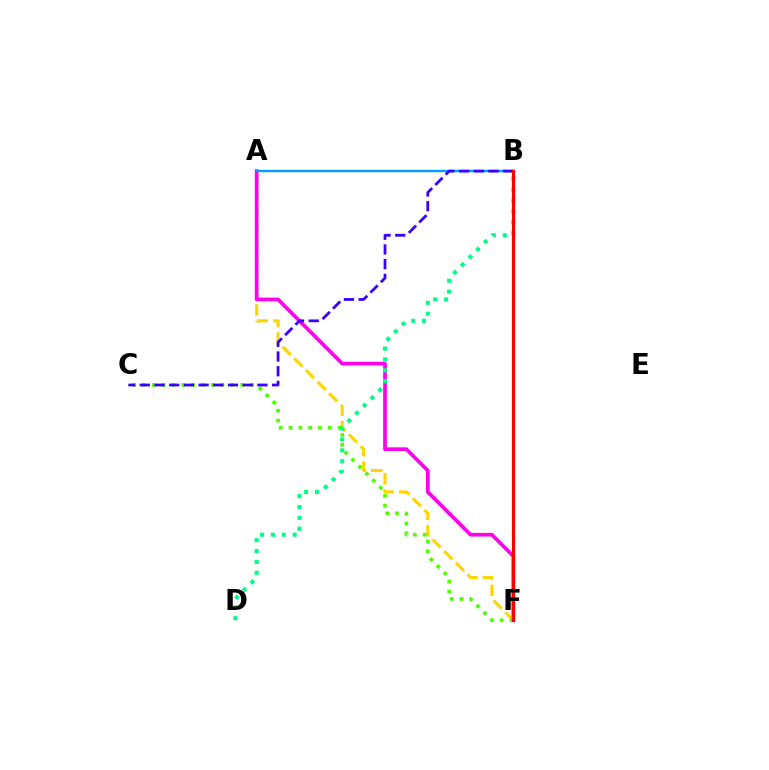{('A', 'F'): [{'color': '#ffd500', 'line_style': 'dashed', 'thickness': 2.24}, {'color': '#ff00ed', 'line_style': 'solid', 'thickness': 2.65}], ('A', 'B'): [{'color': '#009eff', 'line_style': 'solid', 'thickness': 1.74}], ('C', 'F'): [{'color': '#4fff00', 'line_style': 'dotted', 'thickness': 2.67}], ('B', 'D'): [{'color': '#00ff86', 'line_style': 'dotted', 'thickness': 2.95}], ('B', 'C'): [{'color': '#3700ff', 'line_style': 'dashed', 'thickness': 2.0}], ('B', 'F'): [{'color': '#ff0000', 'line_style': 'solid', 'thickness': 2.27}]}